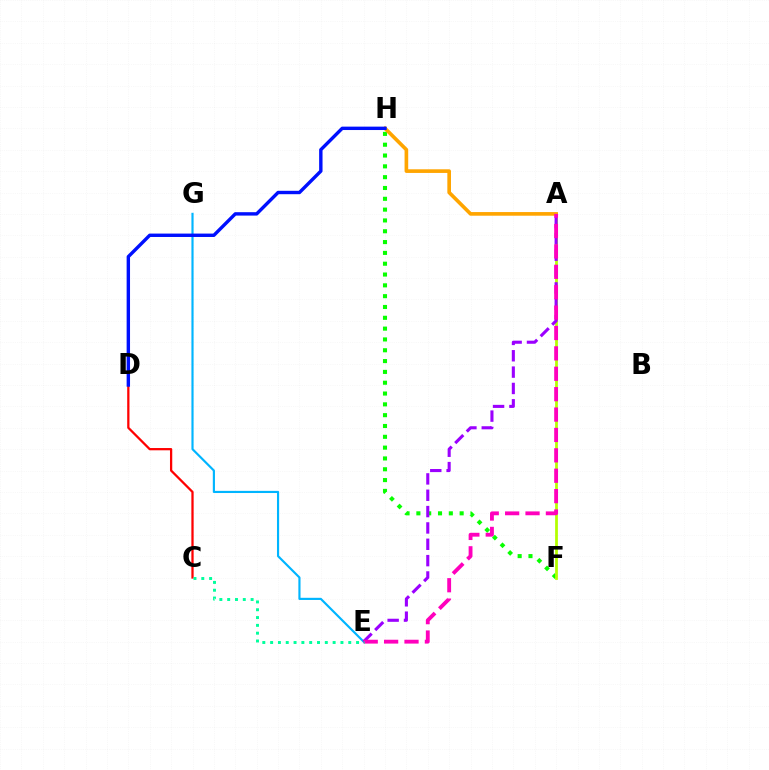{('F', 'H'): [{'color': '#08ff00', 'line_style': 'dotted', 'thickness': 2.94}], ('C', 'D'): [{'color': '#ff0000', 'line_style': 'solid', 'thickness': 1.63}], ('E', 'G'): [{'color': '#00b5ff', 'line_style': 'solid', 'thickness': 1.55}], ('A', 'F'): [{'color': '#b3ff00', 'line_style': 'solid', 'thickness': 1.99}], ('A', 'E'): [{'color': '#9b00ff', 'line_style': 'dashed', 'thickness': 2.22}, {'color': '#ff00bd', 'line_style': 'dashed', 'thickness': 2.77}], ('A', 'H'): [{'color': '#ffa500', 'line_style': 'solid', 'thickness': 2.63}], ('C', 'E'): [{'color': '#00ff9d', 'line_style': 'dotted', 'thickness': 2.12}], ('D', 'H'): [{'color': '#0010ff', 'line_style': 'solid', 'thickness': 2.45}]}